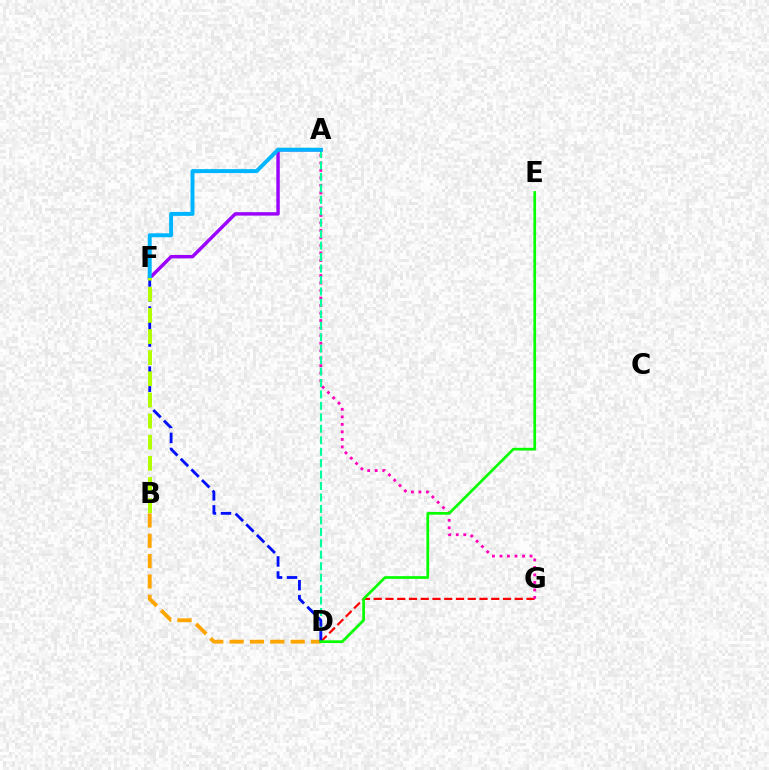{('D', 'G'): [{'color': '#ff0000', 'line_style': 'dashed', 'thickness': 1.6}], ('A', 'G'): [{'color': '#ff00bd', 'line_style': 'dotted', 'thickness': 2.04}], ('A', 'D'): [{'color': '#00ff9d', 'line_style': 'dashed', 'thickness': 1.56}], ('A', 'F'): [{'color': '#9b00ff', 'line_style': 'solid', 'thickness': 2.46}, {'color': '#00b5ff', 'line_style': 'solid', 'thickness': 2.85}], ('B', 'D'): [{'color': '#ffa500', 'line_style': 'dashed', 'thickness': 2.76}], ('D', 'F'): [{'color': '#0010ff', 'line_style': 'dashed', 'thickness': 2.04}], ('D', 'E'): [{'color': '#08ff00', 'line_style': 'solid', 'thickness': 1.96}], ('B', 'F'): [{'color': '#b3ff00', 'line_style': 'dashed', 'thickness': 2.87}]}